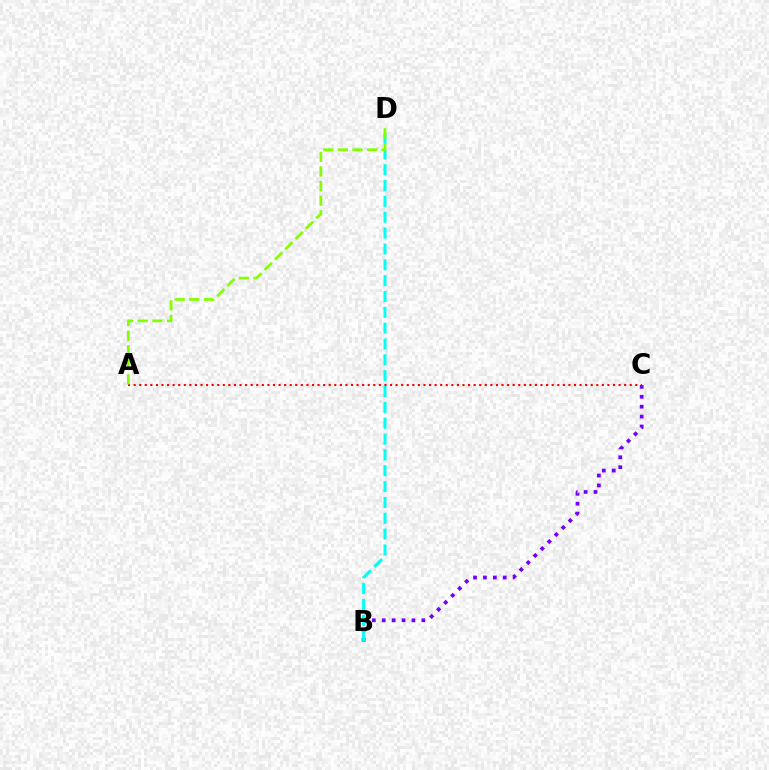{('B', 'C'): [{'color': '#7200ff', 'line_style': 'dotted', 'thickness': 2.69}], ('B', 'D'): [{'color': '#00fff6', 'line_style': 'dashed', 'thickness': 2.15}], ('A', 'C'): [{'color': '#ff0000', 'line_style': 'dotted', 'thickness': 1.51}], ('A', 'D'): [{'color': '#84ff00', 'line_style': 'dashed', 'thickness': 1.98}]}